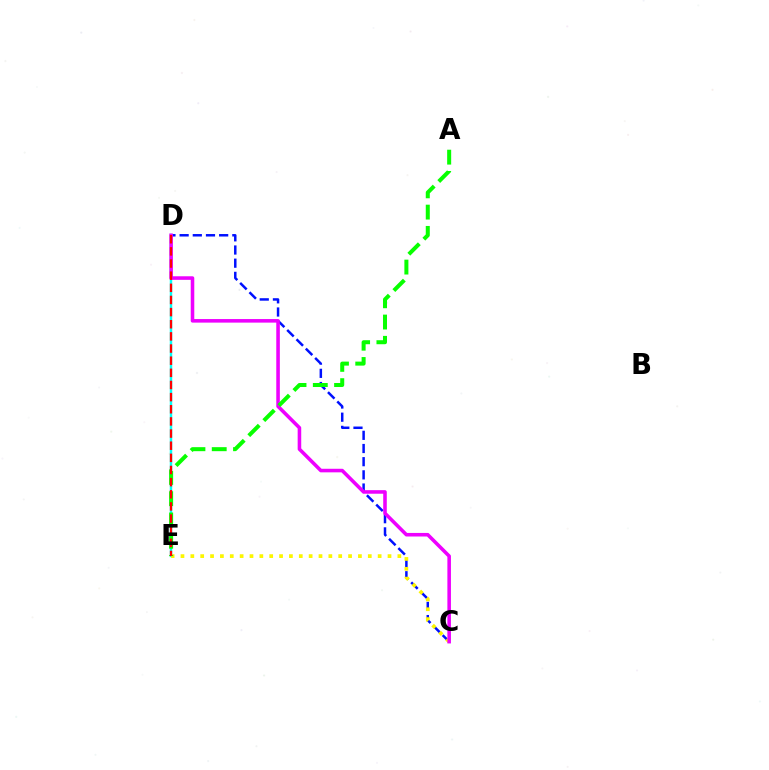{('D', 'E'): [{'color': '#00fff6', 'line_style': 'solid', 'thickness': 1.77}, {'color': '#ff0000', 'line_style': 'dashed', 'thickness': 1.65}], ('C', 'D'): [{'color': '#0010ff', 'line_style': 'dashed', 'thickness': 1.79}, {'color': '#ee00ff', 'line_style': 'solid', 'thickness': 2.57}], ('C', 'E'): [{'color': '#fcf500', 'line_style': 'dotted', 'thickness': 2.68}], ('A', 'E'): [{'color': '#08ff00', 'line_style': 'dashed', 'thickness': 2.89}]}